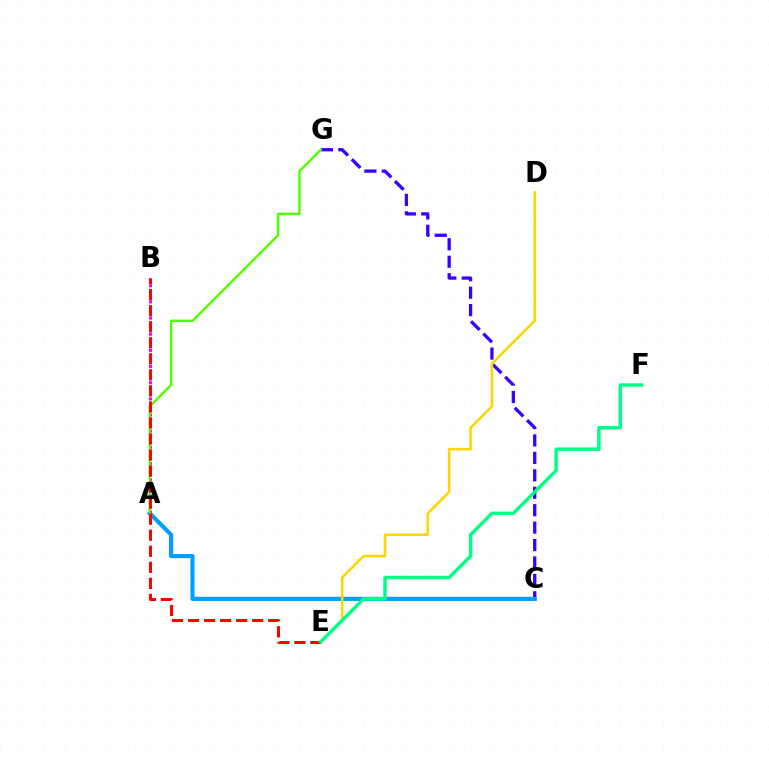{('C', 'G'): [{'color': '#3700ff', 'line_style': 'dashed', 'thickness': 2.37}], ('A', 'C'): [{'color': '#009eff', 'line_style': 'solid', 'thickness': 2.98}], ('A', 'B'): [{'color': '#ff00ed', 'line_style': 'dotted', 'thickness': 2.2}], ('A', 'G'): [{'color': '#4fff00', 'line_style': 'solid', 'thickness': 1.72}], ('B', 'E'): [{'color': '#ff0000', 'line_style': 'dashed', 'thickness': 2.18}], ('D', 'E'): [{'color': '#ffd500', 'line_style': 'solid', 'thickness': 1.82}], ('E', 'F'): [{'color': '#00ff86', 'line_style': 'solid', 'thickness': 2.49}]}